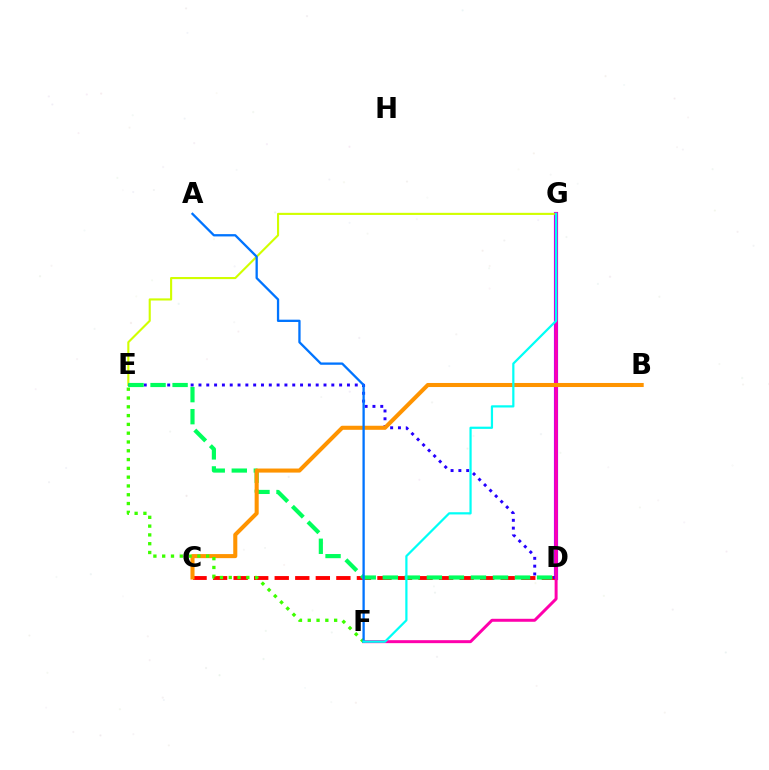{('D', 'G'): [{'color': '#b900ff', 'line_style': 'solid', 'thickness': 2.99}], ('E', 'G'): [{'color': '#d1ff00', 'line_style': 'solid', 'thickness': 1.53}], ('C', 'D'): [{'color': '#ff0000', 'line_style': 'dashed', 'thickness': 2.79}], ('D', 'E'): [{'color': '#2500ff', 'line_style': 'dotted', 'thickness': 2.12}, {'color': '#00ff5c', 'line_style': 'dashed', 'thickness': 2.99}], ('F', 'G'): [{'color': '#ff00ac', 'line_style': 'solid', 'thickness': 2.14}, {'color': '#00fff6', 'line_style': 'solid', 'thickness': 1.6}], ('B', 'C'): [{'color': '#ff9400', 'line_style': 'solid', 'thickness': 2.92}], ('E', 'F'): [{'color': '#3dff00', 'line_style': 'dotted', 'thickness': 2.39}], ('A', 'F'): [{'color': '#0074ff', 'line_style': 'solid', 'thickness': 1.66}]}